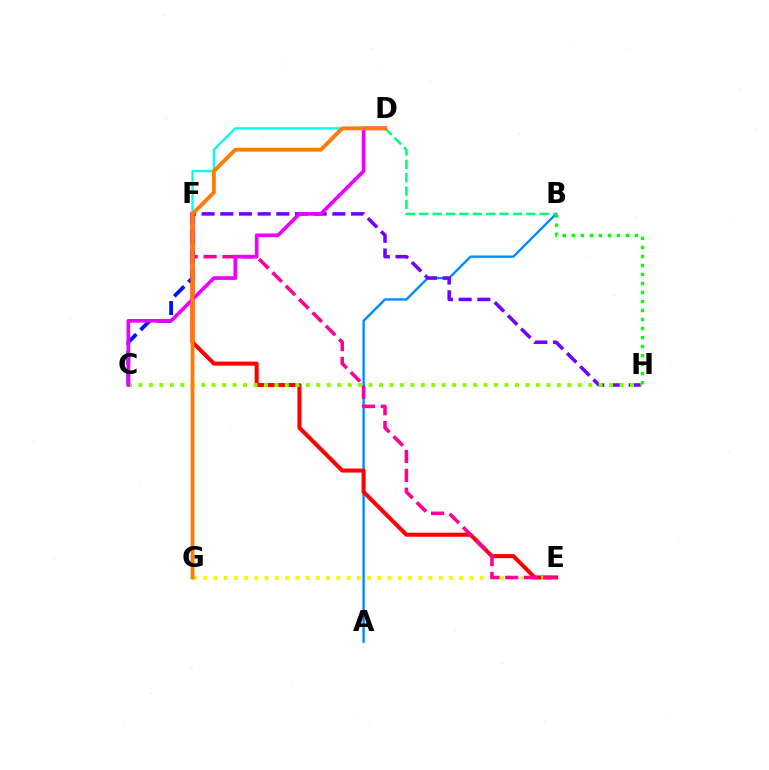{('C', 'F'): [{'color': '#0010ff', 'line_style': 'dashed', 'thickness': 2.72}], ('A', 'B'): [{'color': '#008cff', 'line_style': 'solid', 'thickness': 1.71}], ('E', 'F'): [{'color': '#ff0000', 'line_style': 'solid', 'thickness': 2.91}, {'color': '#ff0094', 'line_style': 'dashed', 'thickness': 2.56}], ('E', 'G'): [{'color': '#fcf500', 'line_style': 'dotted', 'thickness': 2.78}], ('D', 'F'): [{'color': '#00fff6', 'line_style': 'solid', 'thickness': 1.7}], ('F', 'H'): [{'color': '#7200ff', 'line_style': 'dashed', 'thickness': 2.54}], ('C', 'H'): [{'color': '#84ff00', 'line_style': 'dotted', 'thickness': 2.84}], ('B', 'D'): [{'color': '#00ff74', 'line_style': 'dashed', 'thickness': 1.82}], ('C', 'D'): [{'color': '#ee00ff', 'line_style': 'solid', 'thickness': 2.64}], ('B', 'H'): [{'color': '#08ff00', 'line_style': 'dotted', 'thickness': 2.45}], ('D', 'G'): [{'color': '#ff7c00', 'line_style': 'solid', 'thickness': 2.78}]}